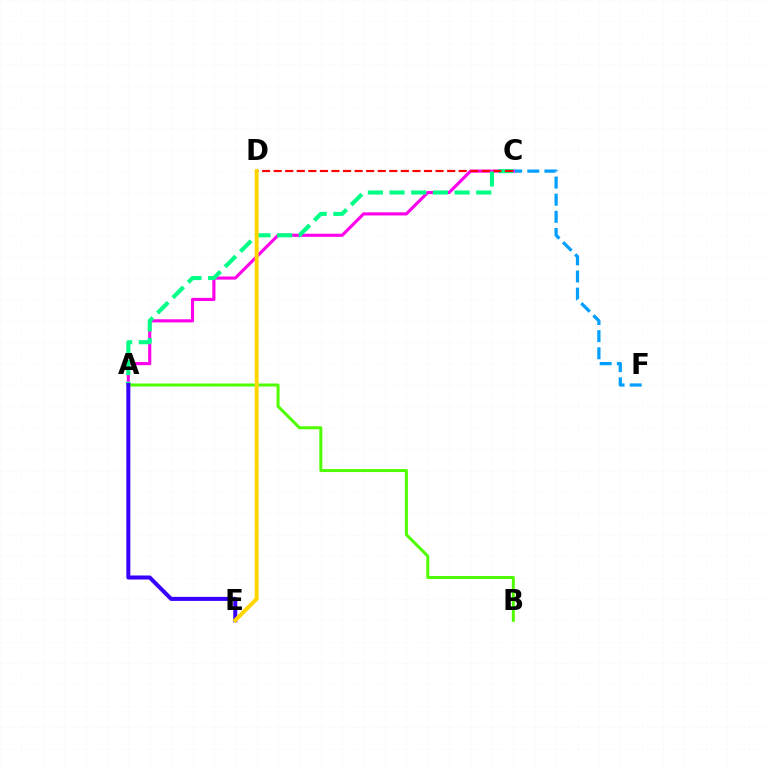{('C', 'F'): [{'color': '#009eff', 'line_style': 'dashed', 'thickness': 2.33}], ('A', 'C'): [{'color': '#ff00ed', 'line_style': 'solid', 'thickness': 2.25}, {'color': '#00ff86', 'line_style': 'dashed', 'thickness': 2.95}], ('A', 'B'): [{'color': '#4fff00', 'line_style': 'solid', 'thickness': 2.15}], ('C', 'D'): [{'color': '#ff0000', 'line_style': 'dashed', 'thickness': 1.57}], ('A', 'E'): [{'color': '#3700ff', 'line_style': 'solid', 'thickness': 2.9}], ('D', 'E'): [{'color': '#ffd500', 'line_style': 'solid', 'thickness': 2.84}]}